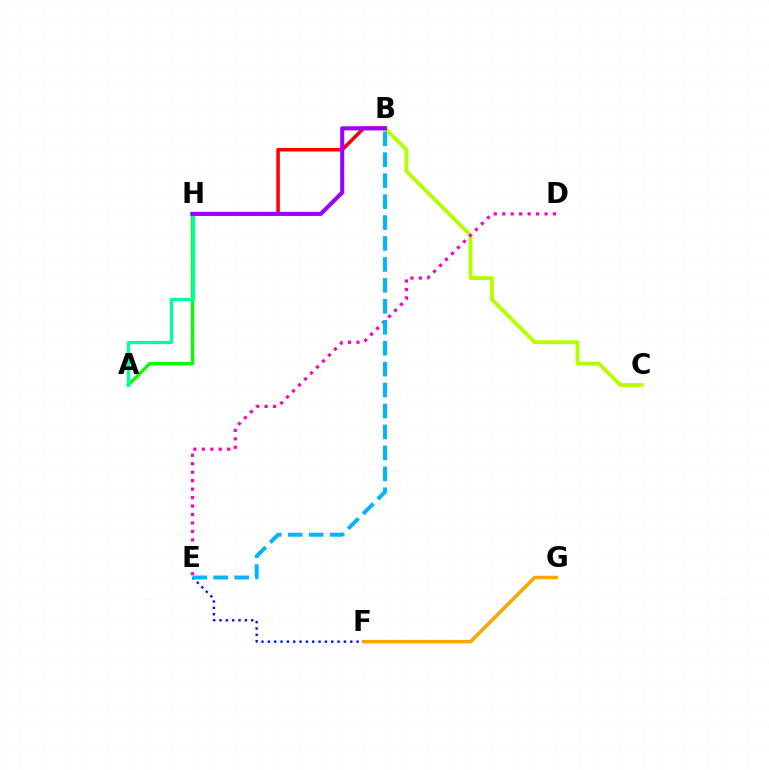{('E', 'F'): [{'color': '#0010ff', 'line_style': 'dotted', 'thickness': 1.72}], ('A', 'H'): [{'color': '#08ff00', 'line_style': 'solid', 'thickness': 2.41}, {'color': '#00ff9d', 'line_style': 'solid', 'thickness': 2.38}], ('B', 'C'): [{'color': '#b3ff00', 'line_style': 'solid', 'thickness': 2.77}], ('F', 'G'): [{'color': '#ffa500', 'line_style': 'solid', 'thickness': 2.54}], ('B', 'H'): [{'color': '#ff0000', 'line_style': 'solid', 'thickness': 2.54}, {'color': '#9b00ff', 'line_style': 'solid', 'thickness': 2.96}], ('D', 'E'): [{'color': '#ff00bd', 'line_style': 'dotted', 'thickness': 2.3}], ('B', 'E'): [{'color': '#00b5ff', 'line_style': 'dashed', 'thickness': 2.84}]}